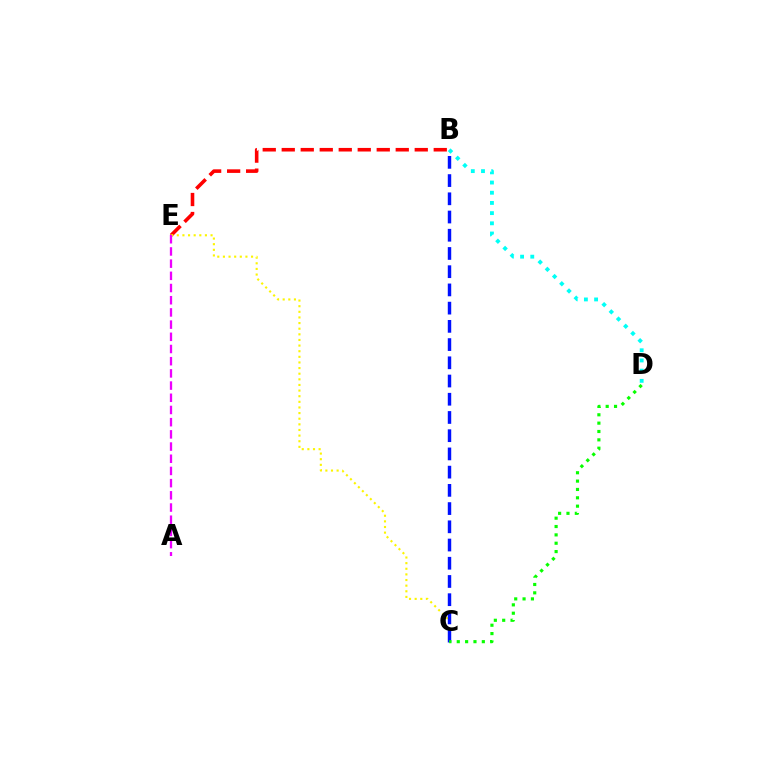{('B', 'E'): [{'color': '#ff0000', 'line_style': 'dashed', 'thickness': 2.58}], ('C', 'E'): [{'color': '#fcf500', 'line_style': 'dotted', 'thickness': 1.53}], ('B', 'C'): [{'color': '#0010ff', 'line_style': 'dashed', 'thickness': 2.48}], ('A', 'E'): [{'color': '#ee00ff', 'line_style': 'dashed', 'thickness': 1.66}], ('C', 'D'): [{'color': '#08ff00', 'line_style': 'dotted', 'thickness': 2.27}], ('B', 'D'): [{'color': '#00fff6', 'line_style': 'dotted', 'thickness': 2.77}]}